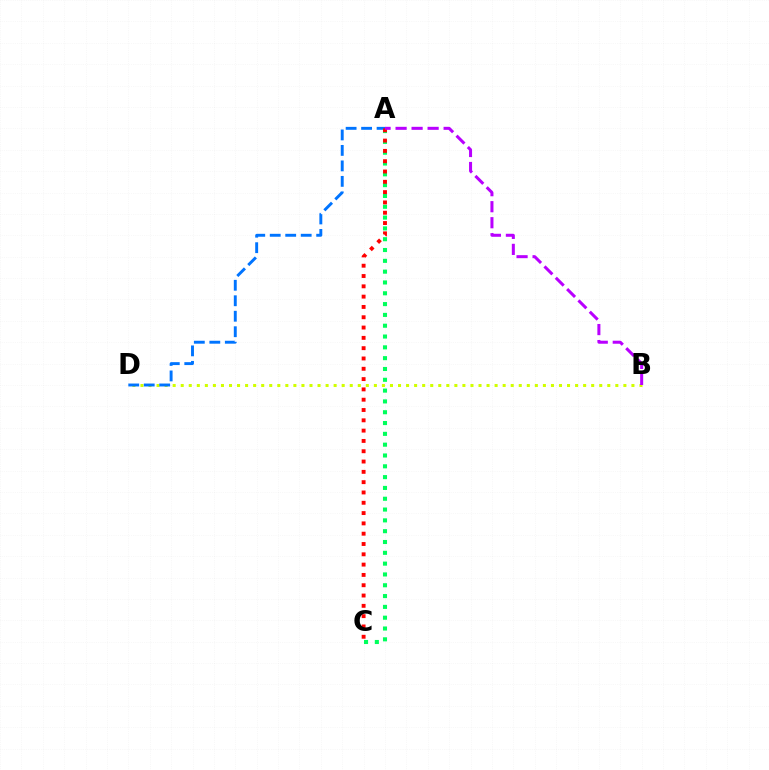{('B', 'D'): [{'color': '#d1ff00', 'line_style': 'dotted', 'thickness': 2.19}], ('A', 'C'): [{'color': '#00ff5c', 'line_style': 'dotted', 'thickness': 2.94}, {'color': '#ff0000', 'line_style': 'dotted', 'thickness': 2.8}], ('A', 'D'): [{'color': '#0074ff', 'line_style': 'dashed', 'thickness': 2.1}], ('A', 'B'): [{'color': '#b900ff', 'line_style': 'dashed', 'thickness': 2.18}]}